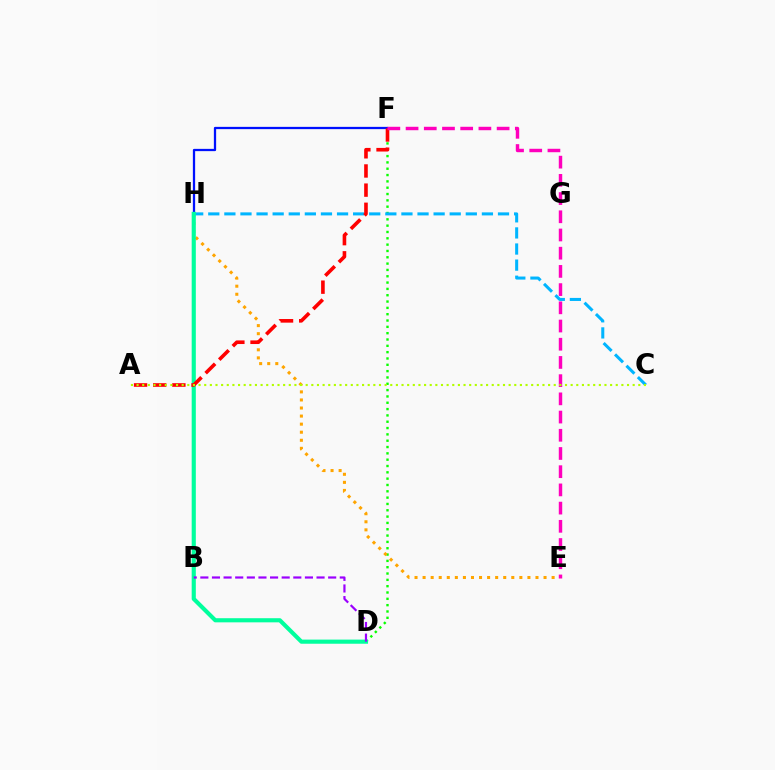{('D', 'F'): [{'color': '#08ff00', 'line_style': 'dotted', 'thickness': 1.72}], ('F', 'H'): [{'color': '#0010ff', 'line_style': 'solid', 'thickness': 1.63}], ('E', 'H'): [{'color': '#ffa500', 'line_style': 'dotted', 'thickness': 2.19}], ('C', 'H'): [{'color': '#00b5ff', 'line_style': 'dashed', 'thickness': 2.19}], ('D', 'H'): [{'color': '#00ff9d', 'line_style': 'solid', 'thickness': 2.98}], ('B', 'D'): [{'color': '#9b00ff', 'line_style': 'dashed', 'thickness': 1.58}], ('A', 'F'): [{'color': '#ff0000', 'line_style': 'dashed', 'thickness': 2.6}], ('E', 'F'): [{'color': '#ff00bd', 'line_style': 'dashed', 'thickness': 2.47}], ('A', 'C'): [{'color': '#b3ff00', 'line_style': 'dotted', 'thickness': 1.53}]}